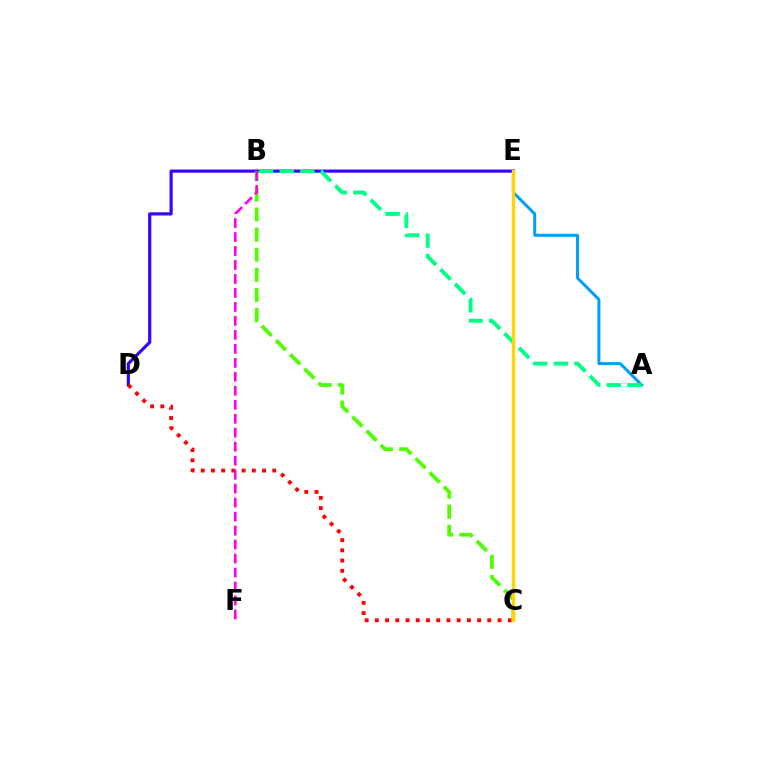{('D', 'E'): [{'color': '#3700ff', 'line_style': 'solid', 'thickness': 2.28}], ('C', 'D'): [{'color': '#ff0000', 'line_style': 'dotted', 'thickness': 2.78}], ('A', 'E'): [{'color': '#009eff', 'line_style': 'solid', 'thickness': 2.15}], ('A', 'B'): [{'color': '#00ff86', 'line_style': 'dashed', 'thickness': 2.8}], ('B', 'C'): [{'color': '#4fff00', 'line_style': 'dashed', 'thickness': 2.73}], ('C', 'E'): [{'color': '#ffd500', 'line_style': 'solid', 'thickness': 2.36}], ('B', 'F'): [{'color': '#ff00ed', 'line_style': 'dashed', 'thickness': 1.9}]}